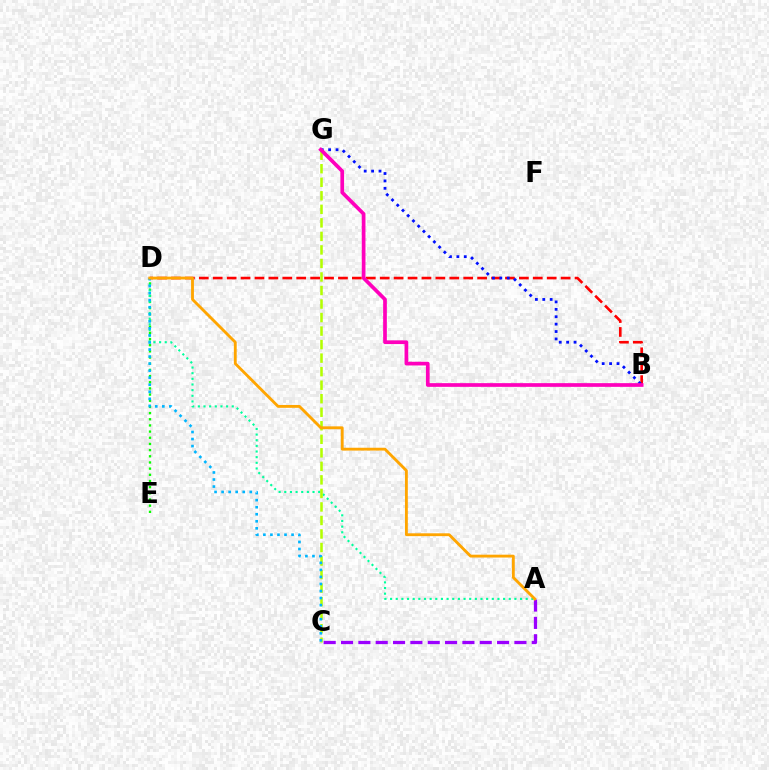{('D', 'E'): [{'color': '#08ff00', 'line_style': 'dotted', 'thickness': 1.68}], ('A', 'D'): [{'color': '#00ff9d', 'line_style': 'dotted', 'thickness': 1.54}, {'color': '#ffa500', 'line_style': 'solid', 'thickness': 2.05}], ('A', 'C'): [{'color': '#9b00ff', 'line_style': 'dashed', 'thickness': 2.36}], ('C', 'G'): [{'color': '#b3ff00', 'line_style': 'dashed', 'thickness': 1.84}], ('B', 'D'): [{'color': '#ff0000', 'line_style': 'dashed', 'thickness': 1.89}], ('C', 'D'): [{'color': '#00b5ff', 'line_style': 'dotted', 'thickness': 1.91}], ('B', 'G'): [{'color': '#0010ff', 'line_style': 'dotted', 'thickness': 2.01}, {'color': '#ff00bd', 'line_style': 'solid', 'thickness': 2.66}]}